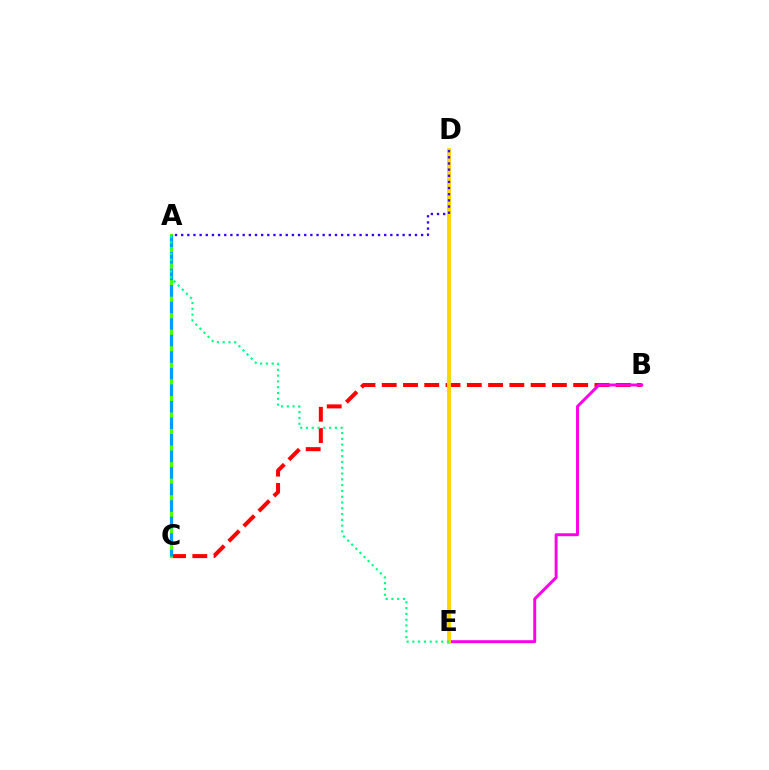{('B', 'C'): [{'color': '#ff0000', 'line_style': 'dashed', 'thickness': 2.89}], ('B', 'E'): [{'color': '#ff00ed', 'line_style': 'solid', 'thickness': 2.12}], ('A', 'C'): [{'color': '#4fff00', 'line_style': 'solid', 'thickness': 2.24}, {'color': '#009eff', 'line_style': 'dashed', 'thickness': 2.25}], ('D', 'E'): [{'color': '#ffd500', 'line_style': 'solid', 'thickness': 2.79}], ('A', 'D'): [{'color': '#3700ff', 'line_style': 'dotted', 'thickness': 1.67}], ('A', 'E'): [{'color': '#00ff86', 'line_style': 'dotted', 'thickness': 1.57}]}